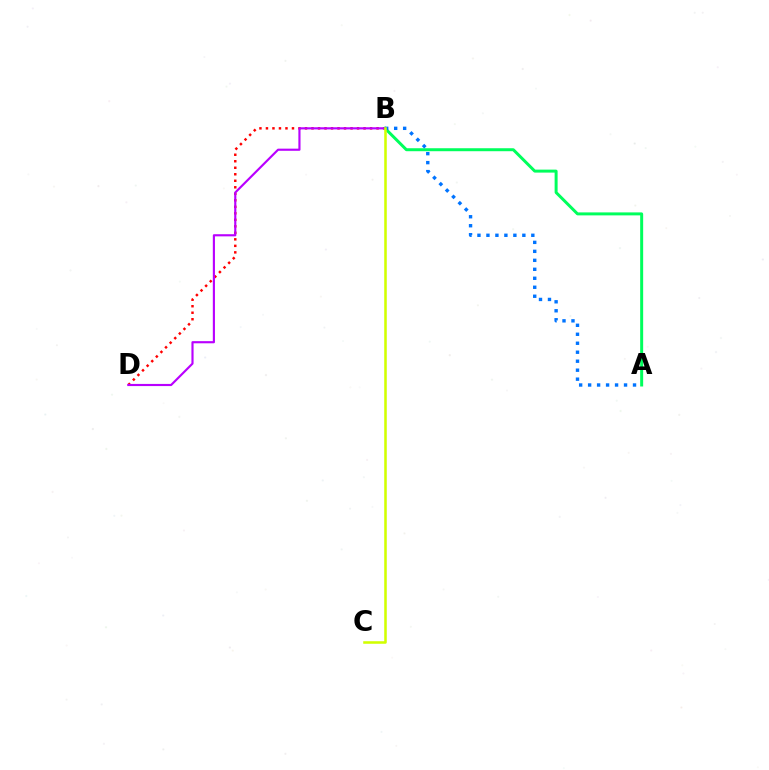{('B', 'D'): [{'color': '#ff0000', 'line_style': 'dotted', 'thickness': 1.77}, {'color': '#b900ff', 'line_style': 'solid', 'thickness': 1.55}], ('A', 'B'): [{'color': '#00ff5c', 'line_style': 'solid', 'thickness': 2.15}, {'color': '#0074ff', 'line_style': 'dotted', 'thickness': 2.44}], ('B', 'C'): [{'color': '#d1ff00', 'line_style': 'solid', 'thickness': 1.84}]}